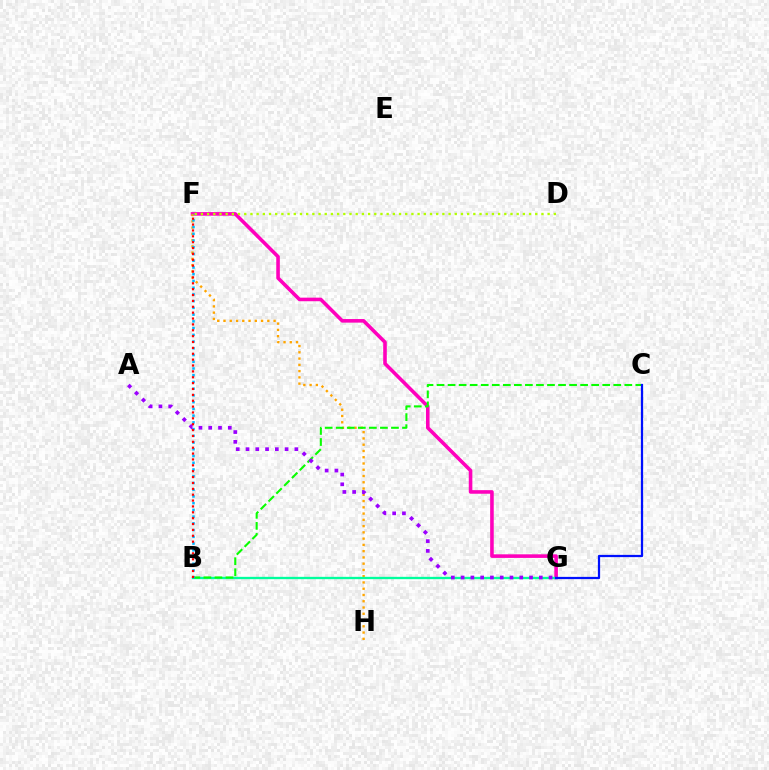{('F', 'G'): [{'color': '#ff00bd', 'line_style': 'solid', 'thickness': 2.58}], ('F', 'H'): [{'color': '#ffa500', 'line_style': 'dotted', 'thickness': 1.7}], ('D', 'F'): [{'color': '#b3ff00', 'line_style': 'dotted', 'thickness': 1.68}], ('B', 'G'): [{'color': '#00ff9d', 'line_style': 'solid', 'thickness': 1.67}], ('B', 'C'): [{'color': '#08ff00', 'line_style': 'dashed', 'thickness': 1.5}], ('B', 'F'): [{'color': '#00b5ff', 'line_style': 'dotted', 'thickness': 1.83}, {'color': '#ff0000', 'line_style': 'dotted', 'thickness': 1.6}], ('C', 'G'): [{'color': '#0010ff', 'line_style': 'solid', 'thickness': 1.62}], ('A', 'G'): [{'color': '#9b00ff', 'line_style': 'dotted', 'thickness': 2.66}]}